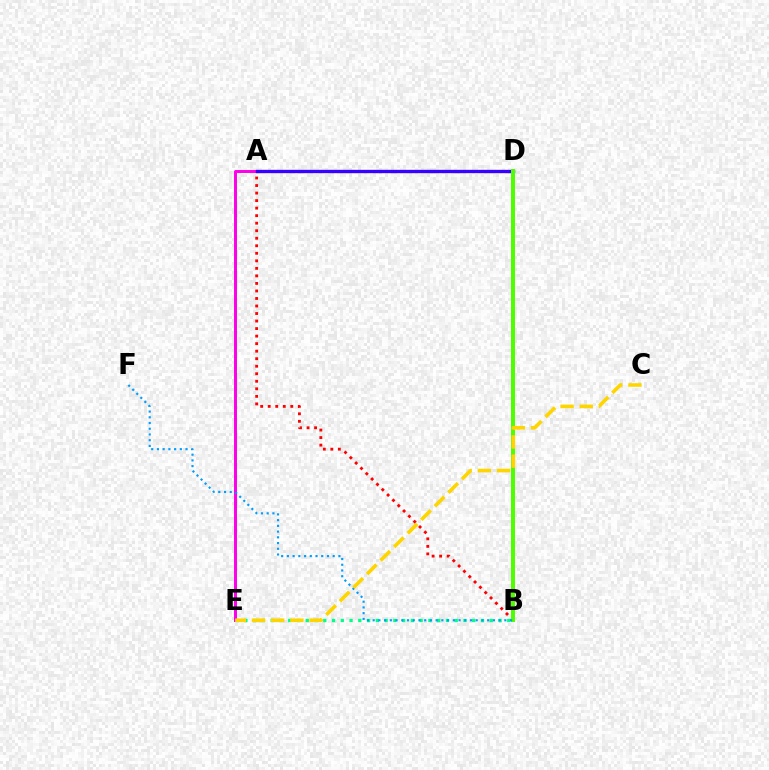{('A', 'B'): [{'color': '#ff0000', 'line_style': 'dotted', 'thickness': 2.05}], ('A', 'E'): [{'color': '#ff00ed', 'line_style': 'solid', 'thickness': 2.15}], ('A', 'D'): [{'color': '#3700ff', 'line_style': 'solid', 'thickness': 2.41}], ('B', 'E'): [{'color': '#00ff86', 'line_style': 'dotted', 'thickness': 2.38}], ('B', 'D'): [{'color': '#4fff00', 'line_style': 'solid', 'thickness': 2.88}], ('B', 'F'): [{'color': '#009eff', 'line_style': 'dotted', 'thickness': 1.56}], ('C', 'E'): [{'color': '#ffd500', 'line_style': 'dashed', 'thickness': 2.61}]}